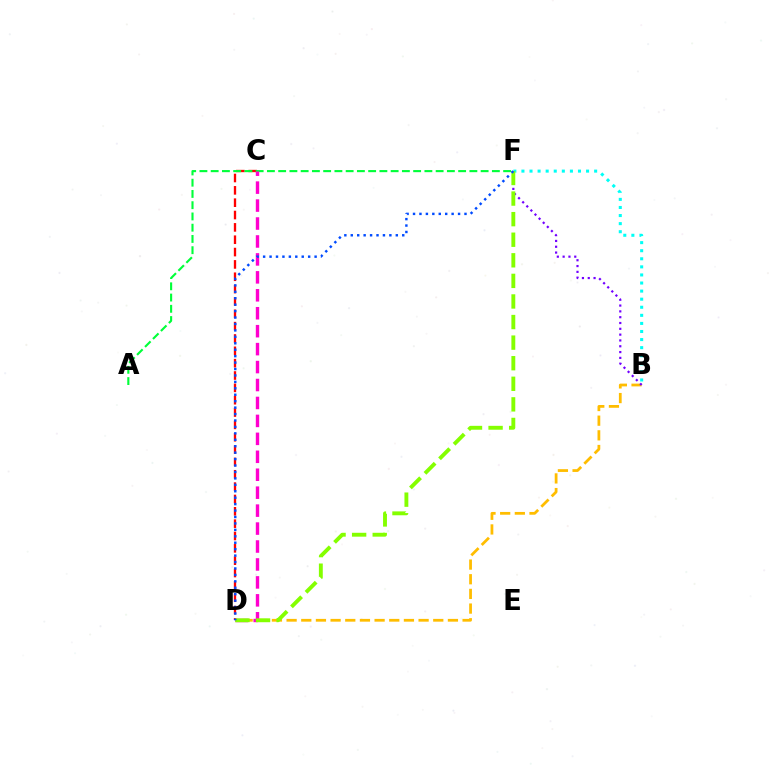{('C', 'D'): [{'color': '#ff0000', 'line_style': 'dashed', 'thickness': 1.68}, {'color': '#ff00cf', 'line_style': 'dashed', 'thickness': 2.44}], ('A', 'F'): [{'color': '#00ff39', 'line_style': 'dashed', 'thickness': 1.53}], ('B', 'D'): [{'color': '#ffbd00', 'line_style': 'dashed', 'thickness': 1.99}], ('B', 'F'): [{'color': '#00fff6', 'line_style': 'dotted', 'thickness': 2.19}, {'color': '#7200ff', 'line_style': 'dotted', 'thickness': 1.58}], ('D', 'F'): [{'color': '#84ff00', 'line_style': 'dashed', 'thickness': 2.8}, {'color': '#004bff', 'line_style': 'dotted', 'thickness': 1.75}]}